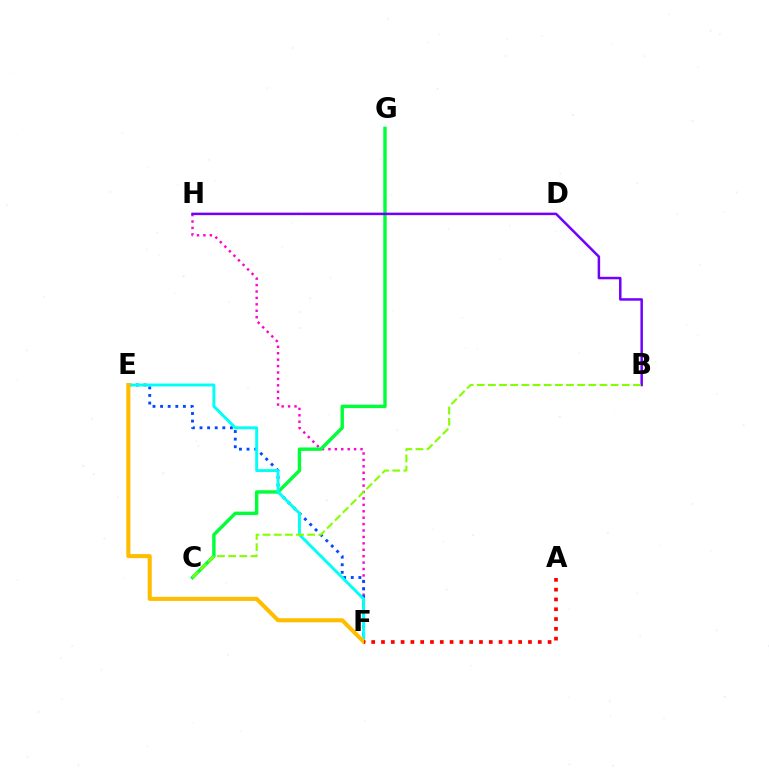{('F', 'H'): [{'color': '#ff00cf', 'line_style': 'dotted', 'thickness': 1.74}], ('E', 'F'): [{'color': '#004bff', 'line_style': 'dotted', 'thickness': 2.07}, {'color': '#00fff6', 'line_style': 'solid', 'thickness': 2.11}, {'color': '#ffbd00', 'line_style': 'solid', 'thickness': 2.93}], ('C', 'G'): [{'color': '#00ff39', 'line_style': 'solid', 'thickness': 2.46}], ('B', 'H'): [{'color': '#7200ff', 'line_style': 'solid', 'thickness': 1.79}], ('B', 'C'): [{'color': '#84ff00', 'line_style': 'dashed', 'thickness': 1.52}], ('A', 'F'): [{'color': '#ff0000', 'line_style': 'dotted', 'thickness': 2.66}]}